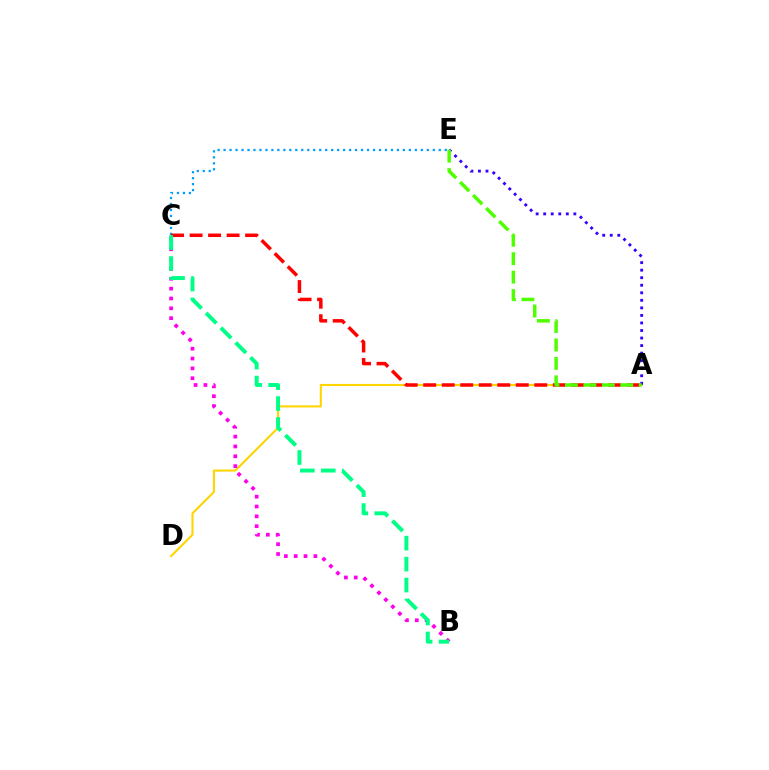{('C', 'E'): [{'color': '#009eff', 'line_style': 'dotted', 'thickness': 1.62}], ('A', 'D'): [{'color': '#ffd500', 'line_style': 'solid', 'thickness': 1.51}], ('A', 'C'): [{'color': '#ff0000', 'line_style': 'dashed', 'thickness': 2.51}], ('A', 'E'): [{'color': '#3700ff', 'line_style': 'dotted', 'thickness': 2.05}, {'color': '#4fff00', 'line_style': 'dashed', 'thickness': 2.51}], ('B', 'C'): [{'color': '#ff00ed', 'line_style': 'dotted', 'thickness': 2.68}, {'color': '#00ff86', 'line_style': 'dashed', 'thickness': 2.84}]}